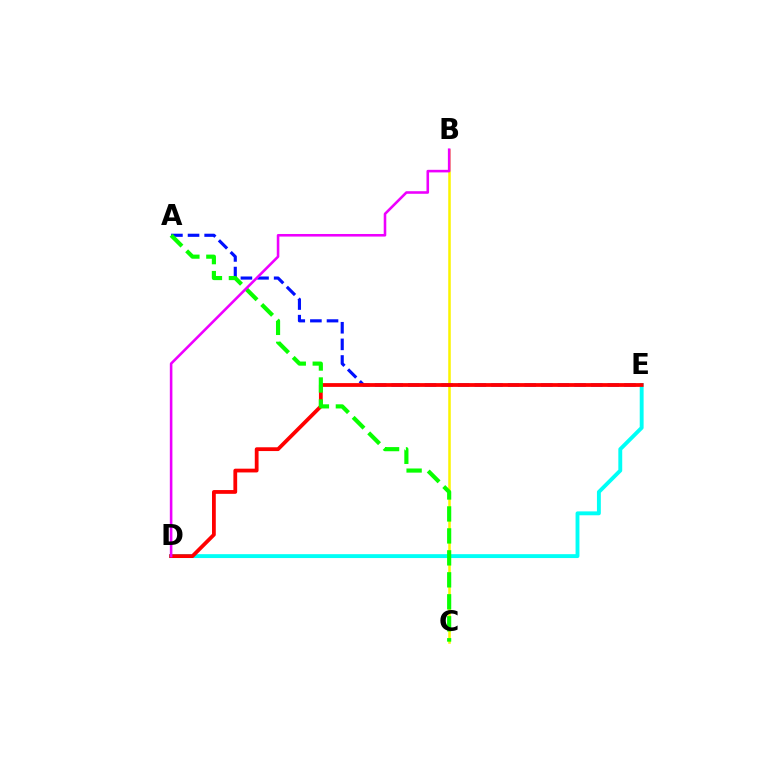{('B', 'C'): [{'color': '#fcf500', 'line_style': 'solid', 'thickness': 1.82}], ('A', 'E'): [{'color': '#0010ff', 'line_style': 'dashed', 'thickness': 2.26}], ('D', 'E'): [{'color': '#00fff6', 'line_style': 'solid', 'thickness': 2.8}, {'color': '#ff0000', 'line_style': 'solid', 'thickness': 2.72}], ('A', 'C'): [{'color': '#08ff00', 'line_style': 'dashed', 'thickness': 2.98}], ('B', 'D'): [{'color': '#ee00ff', 'line_style': 'solid', 'thickness': 1.86}]}